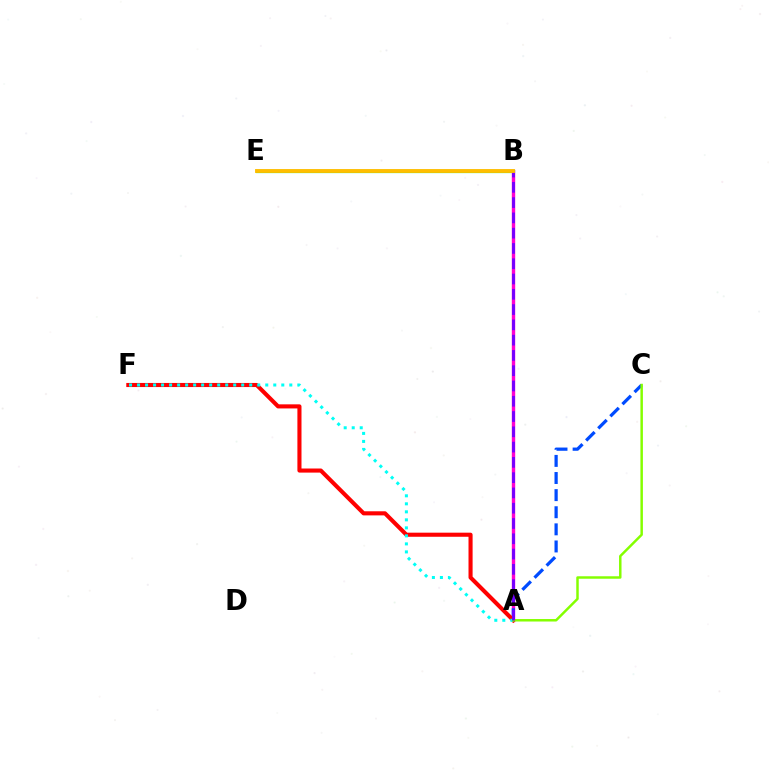{('A', 'B'): [{'color': '#ff00cf', 'line_style': 'solid', 'thickness': 2.44}, {'color': '#7200ff', 'line_style': 'dashed', 'thickness': 2.08}], ('B', 'E'): [{'color': '#00ff39', 'line_style': 'solid', 'thickness': 2.3}, {'color': '#ffbd00', 'line_style': 'solid', 'thickness': 2.78}], ('A', 'C'): [{'color': '#004bff', 'line_style': 'dashed', 'thickness': 2.32}, {'color': '#84ff00', 'line_style': 'solid', 'thickness': 1.78}], ('A', 'F'): [{'color': '#ff0000', 'line_style': 'solid', 'thickness': 2.95}, {'color': '#00fff6', 'line_style': 'dotted', 'thickness': 2.18}]}